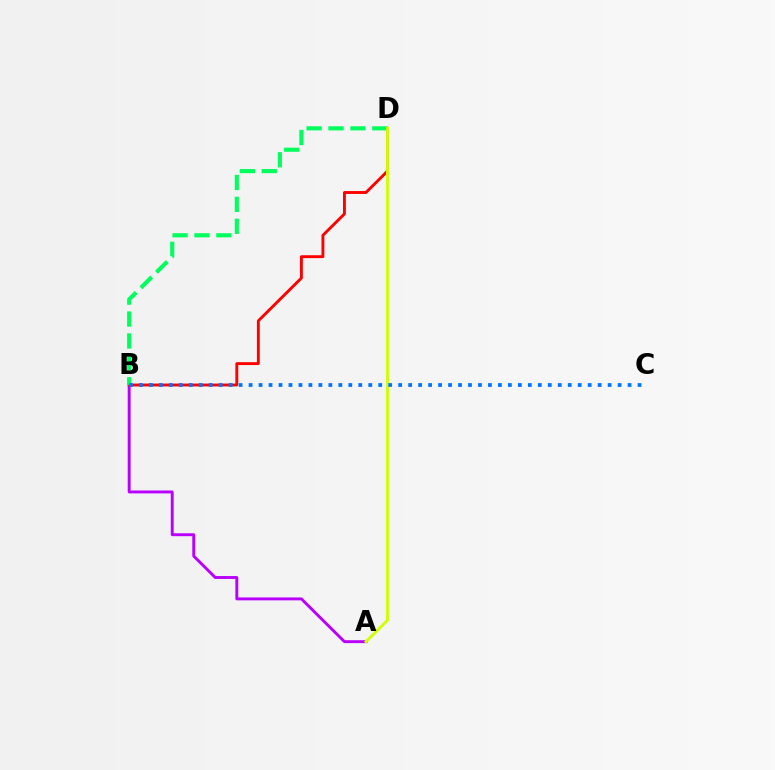{('A', 'B'): [{'color': '#b900ff', 'line_style': 'solid', 'thickness': 2.09}], ('B', 'D'): [{'color': '#ff0000', 'line_style': 'solid', 'thickness': 2.08}, {'color': '#00ff5c', 'line_style': 'dashed', 'thickness': 2.98}], ('A', 'D'): [{'color': '#d1ff00', 'line_style': 'solid', 'thickness': 2.07}], ('B', 'C'): [{'color': '#0074ff', 'line_style': 'dotted', 'thickness': 2.71}]}